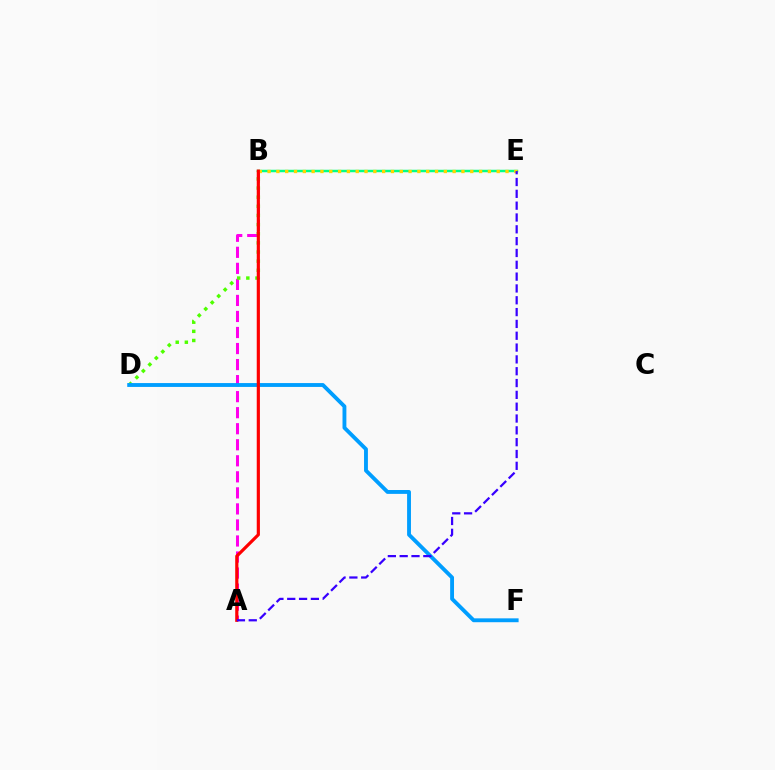{('B', 'E'): [{'color': '#00ff86', 'line_style': 'solid', 'thickness': 1.78}, {'color': '#ffd500', 'line_style': 'dotted', 'thickness': 2.39}], ('A', 'B'): [{'color': '#ff00ed', 'line_style': 'dashed', 'thickness': 2.18}, {'color': '#ff0000', 'line_style': 'solid', 'thickness': 2.29}], ('B', 'D'): [{'color': '#4fff00', 'line_style': 'dotted', 'thickness': 2.48}], ('D', 'F'): [{'color': '#009eff', 'line_style': 'solid', 'thickness': 2.78}], ('A', 'E'): [{'color': '#3700ff', 'line_style': 'dashed', 'thickness': 1.61}]}